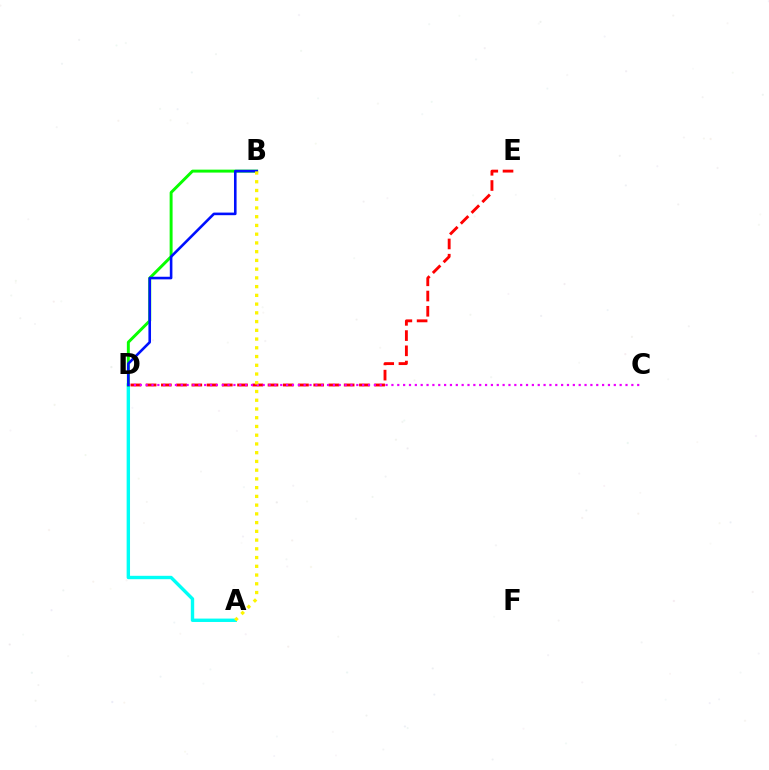{('A', 'D'): [{'color': '#00fff6', 'line_style': 'solid', 'thickness': 2.44}], ('B', 'D'): [{'color': '#08ff00', 'line_style': 'solid', 'thickness': 2.12}, {'color': '#0010ff', 'line_style': 'solid', 'thickness': 1.87}], ('D', 'E'): [{'color': '#ff0000', 'line_style': 'dashed', 'thickness': 2.07}], ('C', 'D'): [{'color': '#ee00ff', 'line_style': 'dotted', 'thickness': 1.59}], ('A', 'B'): [{'color': '#fcf500', 'line_style': 'dotted', 'thickness': 2.37}]}